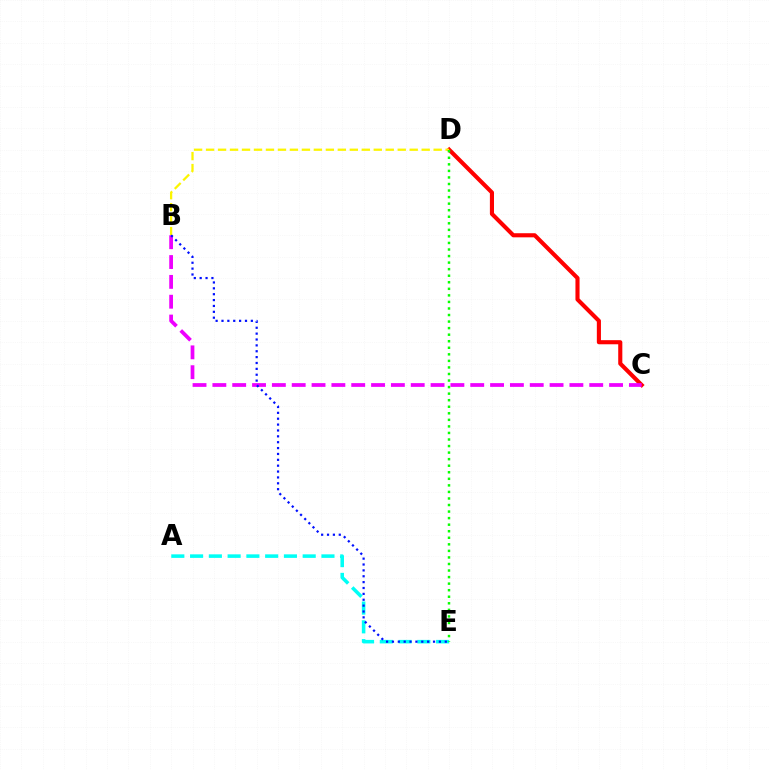{('C', 'D'): [{'color': '#ff0000', 'line_style': 'solid', 'thickness': 2.96}], ('B', 'D'): [{'color': '#fcf500', 'line_style': 'dashed', 'thickness': 1.63}], ('B', 'C'): [{'color': '#ee00ff', 'line_style': 'dashed', 'thickness': 2.69}], ('A', 'E'): [{'color': '#00fff6', 'line_style': 'dashed', 'thickness': 2.55}], ('B', 'E'): [{'color': '#0010ff', 'line_style': 'dotted', 'thickness': 1.6}], ('D', 'E'): [{'color': '#08ff00', 'line_style': 'dotted', 'thickness': 1.78}]}